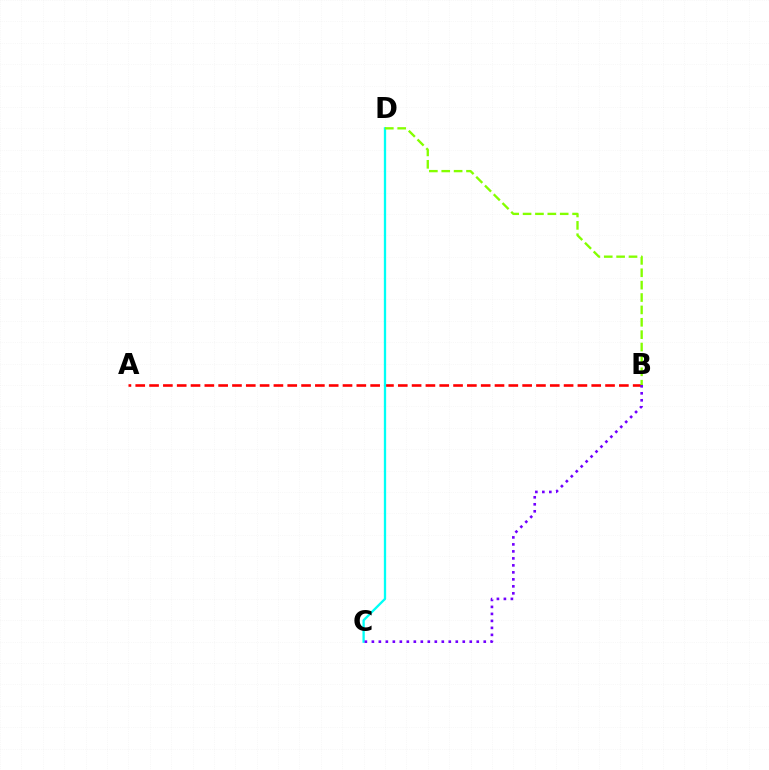{('A', 'B'): [{'color': '#ff0000', 'line_style': 'dashed', 'thickness': 1.88}], ('C', 'D'): [{'color': '#00fff6', 'line_style': 'solid', 'thickness': 1.66}], ('B', 'C'): [{'color': '#7200ff', 'line_style': 'dotted', 'thickness': 1.9}], ('B', 'D'): [{'color': '#84ff00', 'line_style': 'dashed', 'thickness': 1.68}]}